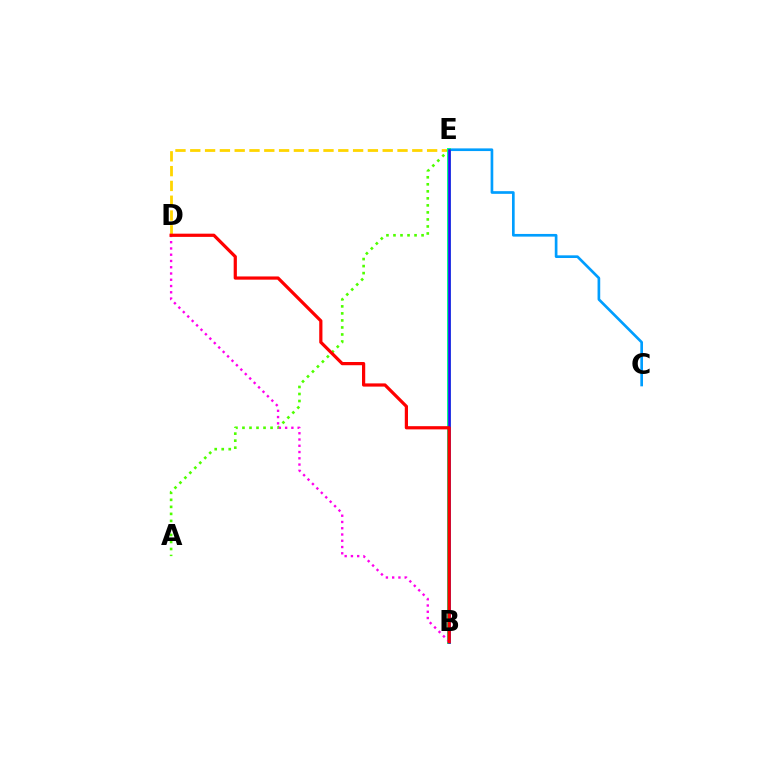{('D', 'E'): [{'color': '#ffd500', 'line_style': 'dashed', 'thickness': 2.01}], ('C', 'E'): [{'color': '#009eff', 'line_style': 'solid', 'thickness': 1.92}], ('A', 'E'): [{'color': '#4fff00', 'line_style': 'dotted', 'thickness': 1.91}], ('B', 'E'): [{'color': '#00ff86', 'line_style': 'solid', 'thickness': 2.85}, {'color': '#3700ff', 'line_style': 'solid', 'thickness': 1.83}], ('B', 'D'): [{'color': '#ff00ed', 'line_style': 'dotted', 'thickness': 1.7}, {'color': '#ff0000', 'line_style': 'solid', 'thickness': 2.31}]}